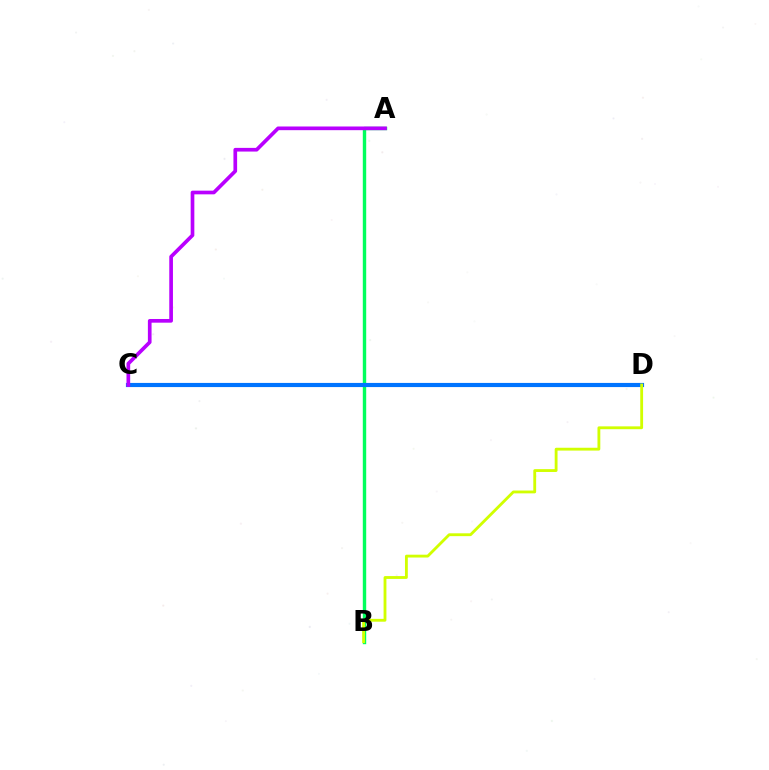{('A', 'B'): [{'color': '#00ff5c', 'line_style': 'solid', 'thickness': 2.45}], ('C', 'D'): [{'color': '#ff0000', 'line_style': 'solid', 'thickness': 1.86}, {'color': '#0074ff', 'line_style': 'solid', 'thickness': 2.99}], ('A', 'C'): [{'color': '#b900ff', 'line_style': 'solid', 'thickness': 2.65}], ('B', 'D'): [{'color': '#d1ff00', 'line_style': 'solid', 'thickness': 2.04}]}